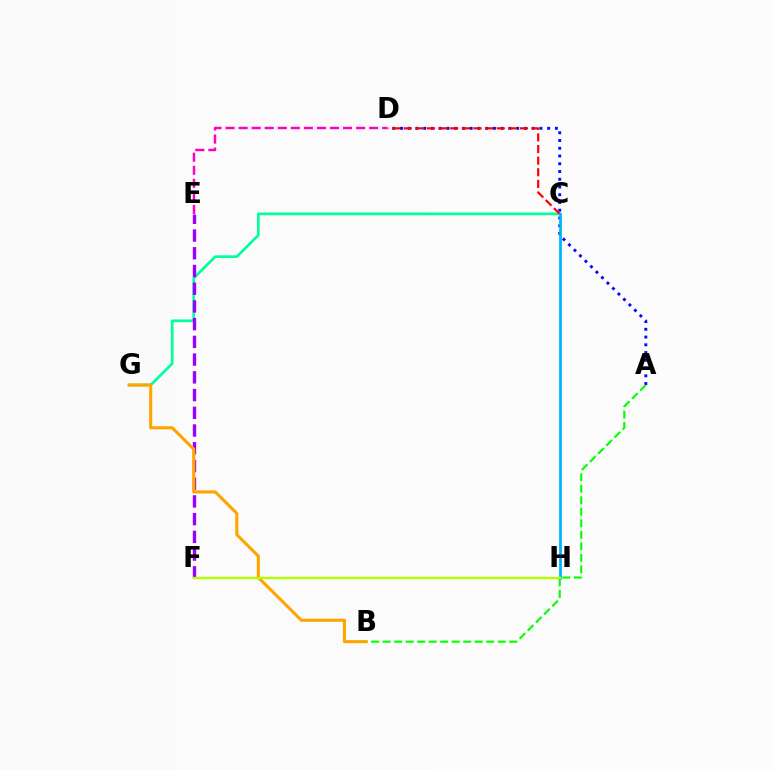{('C', 'G'): [{'color': '#00ff9d', 'line_style': 'solid', 'thickness': 1.94}], ('A', 'D'): [{'color': '#0010ff', 'line_style': 'dotted', 'thickness': 2.1}], ('E', 'F'): [{'color': '#9b00ff', 'line_style': 'dashed', 'thickness': 2.41}], ('C', 'D'): [{'color': '#ff0000', 'line_style': 'dashed', 'thickness': 1.58}], ('A', 'B'): [{'color': '#08ff00', 'line_style': 'dashed', 'thickness': 1.56}], ('B', 'G'): [{'color': '#ffa500', 'line_style': 'solid', 'thickness': 2.23}], ('C', 'H'): [{'color': '#00b5ff', 'line_style': 'solid', 'thickness': 1.98}], ('D', 'E'): [{'color': '#ff00bd', 'line_style': 'dashed', 'thickness': 1.77}], ('F', 'H'): [{'color': '#b3ff00', 'line_style': 'solid', 'thickness': 1.73}]}